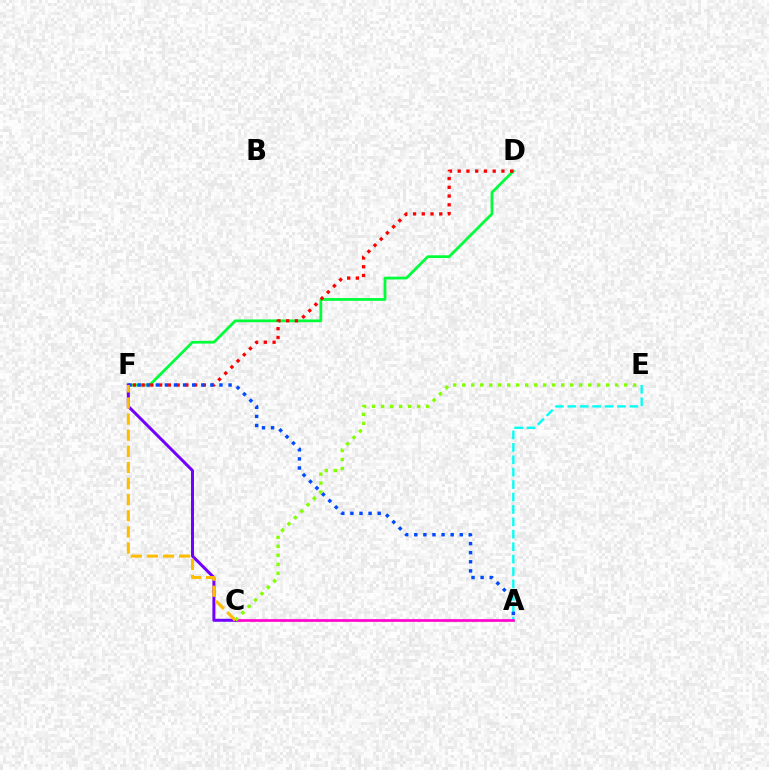{('D', 'F'): [{'color': '#00ff39', 'line_style': 'solid', 'thickness': 1.99}, {'color': '#ff0000', 'line_style': 'dotted', 'thickness': 2.38}], ('A', 'E'): [{'color': '#00fff6', 'line_style': 'dashed', 'thickness': 1.69}], ('A', 'C'): [{'color': '#ff00cf', 'line_style': 'solid', 'thickness': 1.94}], ('A', 'F'): [{'color': '#004bff', 'line_style': 'dotted', 'thickness': 2.47}], ('C', 'F'): [{'color': '#7200ff', 'line_style': 'solid', 'thickness': 2.17}, {'color': '#ffbd00', 'line_style': 'dashed', 'thickness': 2.19}], ('C', 'E'): [{'color': '#84ff00', 'line_style': 'dotted', 'thickness': 2.44}]}